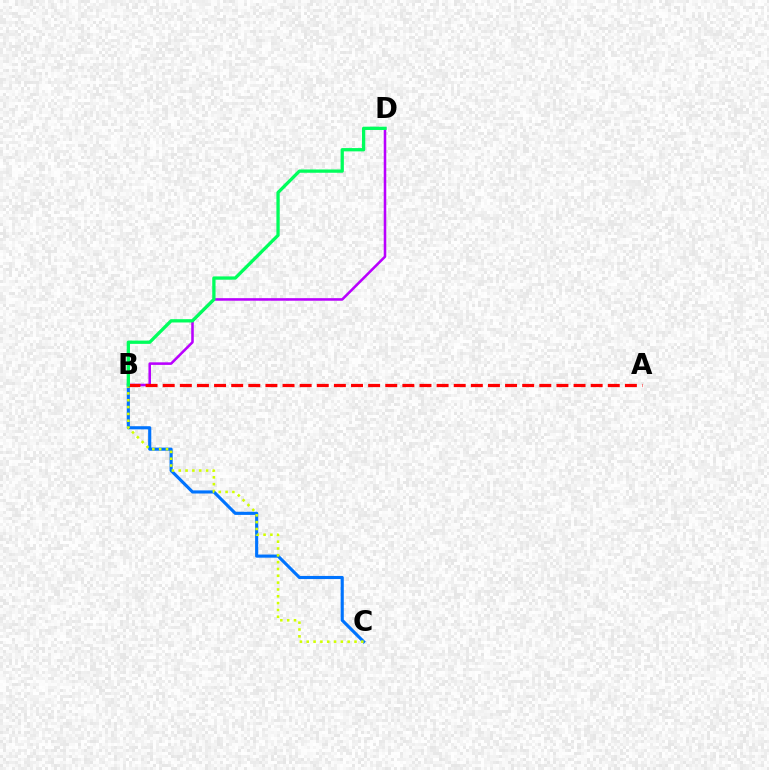{('B', 'C'): [{'color': '#0074ff', 'line_style': 'solid', 'thickness': 2.25}, {'color': '#d1ff00', 'line_style': 'dotted', 'thickness': 1.85}], ('B', 'D'): [{'color': '#b900ff', 'line_style': 'solid', 'thickness': 1.84}, {'color': '#00ff5c', 'line_style': 'solid', 'thickness': 2.37}], ('A', 'B'): [{'color': '#ff0000', 'line_style': 'dashed', 'thickness': 2.33}]}